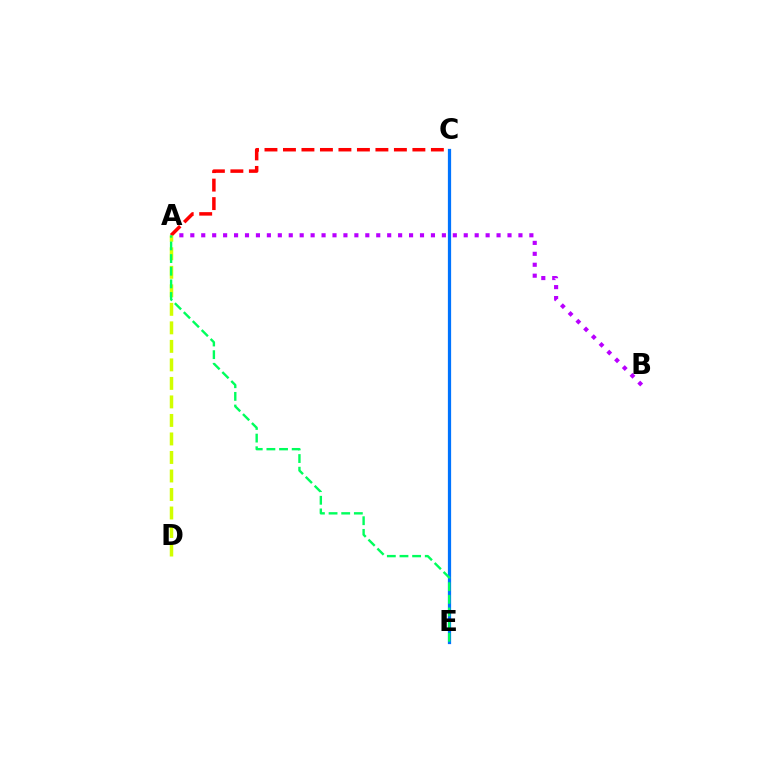{('A', 'B'): [{'color': '#b900ff', 'line_style': 'dotted', 'thickness': 2.97}], ('C', 'E'): [{'color': '#0074ff', 'line_style': 'solid', 'thickness': 2.33}], ('A', 'C'): [{'color': '#ff0000', 'line_style': 'dashed', 'thickness': 2.51}], ('A', 'D'): [{'color': '#d1ff00', 'line_style': 'dashed', 'thickness': 2.52}], ('A', 'E'): [{'color': '#00ff5c', 'line_style': 'dashed', 'thickness': 1.72}]}